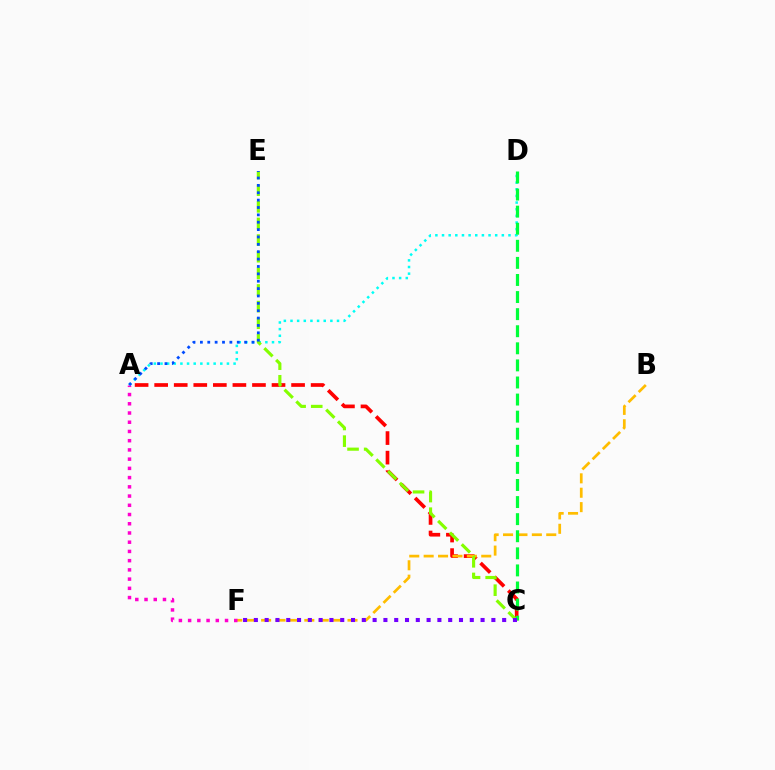{('A', 'C'): [{'color': '#ff0000', 'line_style': 'dashed', 'thickness': 2.66}], ('B', 'F'): [{'color': '#ffbd00', 'line_style': 'dashed', 'thickness': 1.96}], ('A', 'D'): [{'color': '#00fff6', 'line_style': 'dotted', 'thickness': 1.81}], ('C', 'E'): [{'color': '#84ff00', 'line_style': 'dashed', 'thickness': 2.26}], ('C', 'D'): [{'color': '#00ff39', 'line_style': 'dashed', 'thickness': 2.32}], ('A', 'F'): [{'color': '#ff00cf', 'line_style': 'dotted', 'thickness': 2.51}], ('C', 'F'): [{'color': '#7200ff', 'line_style': 'dotted', 'thickness': 2.93}], ('A', 'E'): [{'color': '#004bff', 'line_style': 'dotted', 'thickness': 2.0}]}